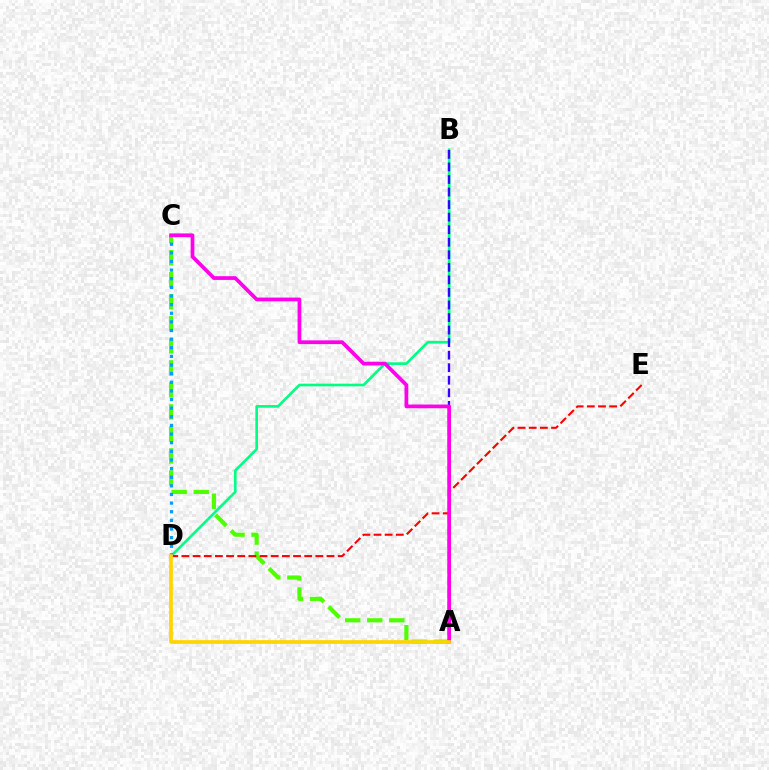{('A', 'C'): [{'color': '#4fff00', 'line_style': 'dashed', 'thickness': 2.99}, {'color': '#ff00ed', 'line_style': 'solid', 'thickness': 2.69}], ('B', 'D'): [{'color': '#00ff86', 'line_style': 'solid', 'thickness': 1.92}], ('A', 'B'): [{'color': '#3700ff', 'line_style': 'dashed', 'thickness': 1.7}], ('D', 'E'): [{'color': '#ff0000', 'line_style': 'dashed', 'thickness': 1.52}], ('C', 'D'): [{'color': '#009eff', 'line_style': 'dotted', 'thickness': 2.34}], ('A', 'D'): [{'color': '#ffd500', 'line_style': 'solid', 'thickness': 2.67}]}